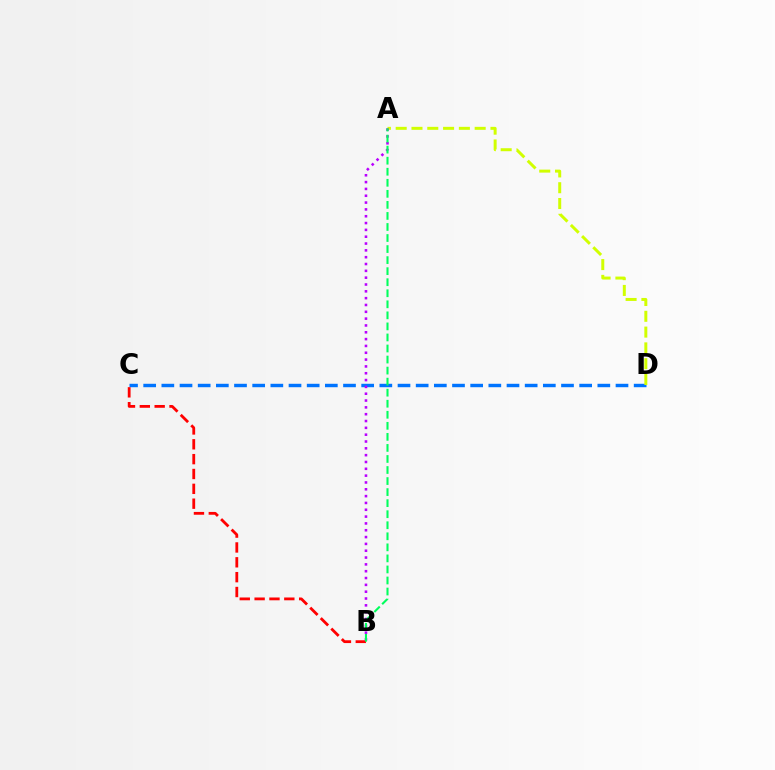{('C', 'D'): [{'color': '#0074ff', 'line_style': 'dashed', 'thickness': 2.47}], ('A', 'D'): [{'color': '#d1ff00', 'line_style': 'dashed', 'thickness': 2.15}], ('B', 'C'): [{'color': '#ff0000', 'line_style': 'dashed', 'thickness': 2.02}], ('A', 'B'): [{'color': '#b900ff', 'line_style': 'dotted', 'thickness': 1.85}, {'color': '#00ff5c', 'line_style': 'dashed', 'thickness': 1.5}]}